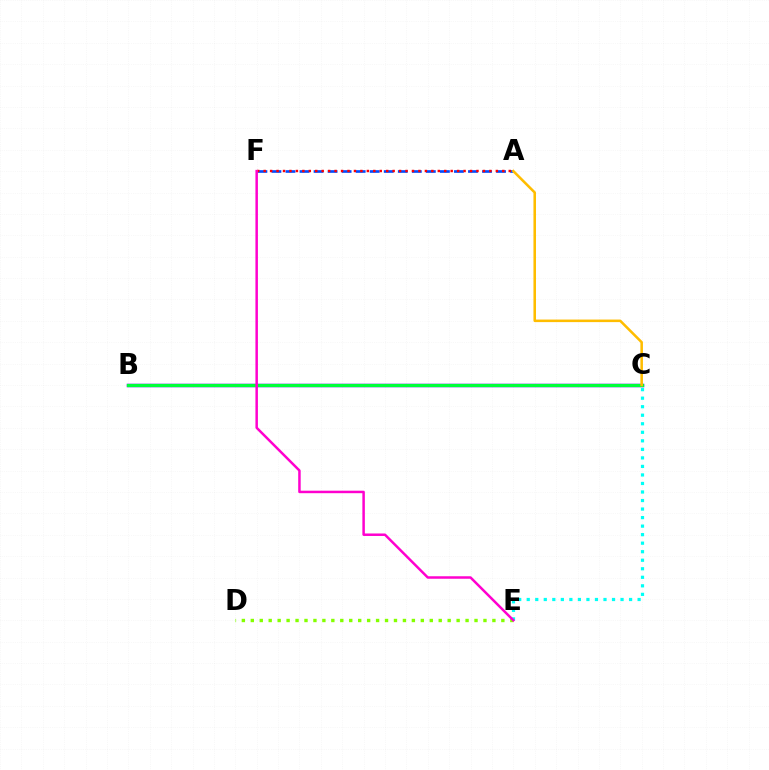{('D', 'E'): [{'color': '#84ff00', 'line_style': 'dotted', 'thickness': 2.43}], ('C', 'E'): [{'color': '#00fff6', 'line_style': 'dotted', 'thickness': 2.32}], ('B', 'C'): [{'color': '#7200ff', 'line_style': 'solid', 'thickness': 2.51}, {'color': '#00ff39', 'line_style': 'solid', 'thickness': 2.31}], ('A', 'F'): [{'color': '#004bff', 'line_style': 'dashed', 'thickness': 1.91}, {'color': '#ff0000', 'line_style': 'dotted', 'thickness': 1.75}], ('E', 'F'): [{'color': '#ff00cf', 'line_style': 'solid', 'thickness': 1.79}], ('A', 'C'): [{'color': '#ffbd00', 'line_style': 'solid', 'thickness': 1.84}]}